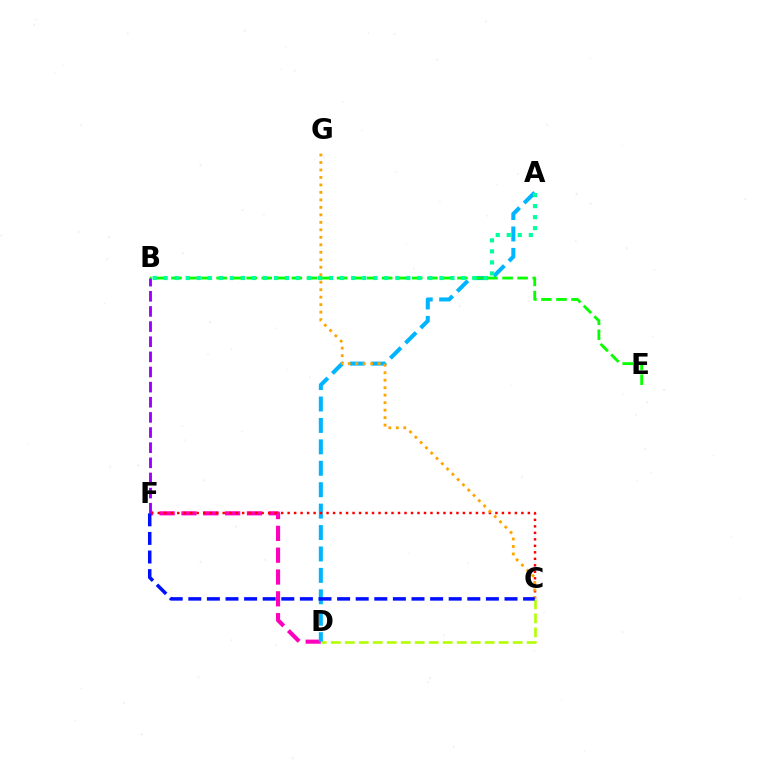{('D', 'F'): [{'color': '#ff00bd', 'line_style': 'dashed', 'thickness': 2.96}], ('C', 'D'): [{'color': '#b3ff00', 'line_style': 'dashed', 'thickness': 1.9}], ('A', 'D'): [{'color': '#00b5ff', 'line_style': 'dashed', 'thickness': 2.91}], ('B', 'E'): [{'color': '#08ff00', 'line_style': 'dashed', 'thickness': 2.04}], ('A', 'B'): [{'color': '#00ff9d', 'line_style': 'dotted', 'thickness': 3.0}], ('C', 'F'): [{'color': '#ff0000', 'line_style': 'dotted', 'thickness': 1.76}, {'color': '#0010ff', 'line_style': 'dashed', 'thickness': 2.53}], ('C', 'G'): [{'color': '#ffa500', 'line_style': 'dotted', 'thickness': 2.03}], ('B', 'F'): [{'color': '#9b00ff', 'line_style': 'dashed', 'thickness': 2.06}]}